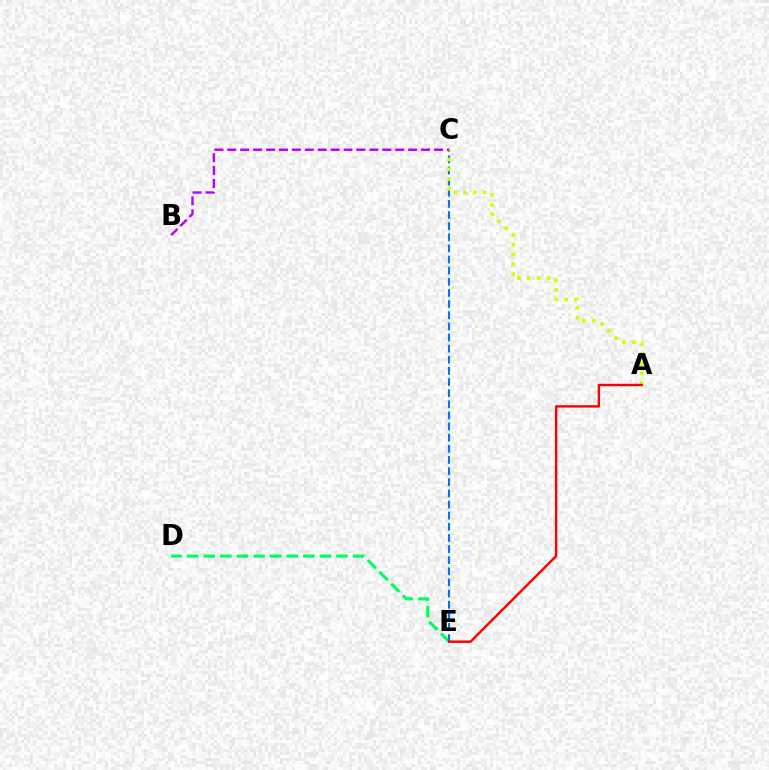{('D', 'E'): [{'color': '#00ff5c', 'line_style': 'dashed', 'thickness': 2.25}], ('C', 'E'): [{'color': '#0074ff', 'line_style': 'dashed', 'thickness': 1.51}], ('A', 'C'): [{'color': '#d1ff00', 'line_style': 'dotted', 'thickness': 2.66}], ('B', 'C'): [{'color': '#b900ff', 'line_style': 'dashed', 'thickness': 1.76}], ('A', 'E'): [{'color': '#ff0000', 'line_style': 'solid', 'thickness': 1.75}]}